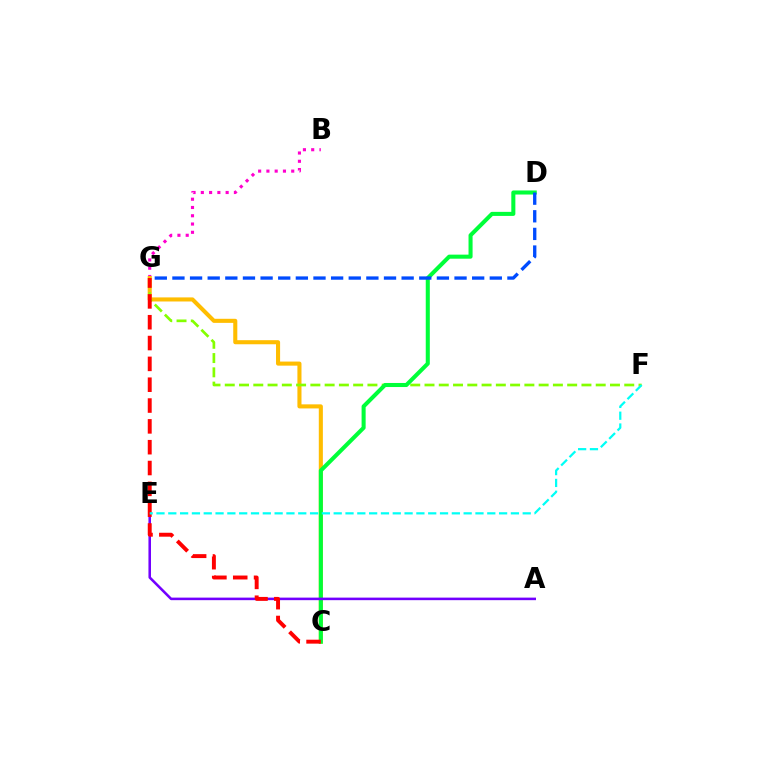{('B', 'G'): [{'color': '#ff00cf', 'line_style': 'dotted', 'thickness': 2.25}], ('C', 'G'): [{'color': '#ffbd00', 'line_style': 'solid', 'thickness': 2.94}, {'color': '#ff0000', 'line_style': 'dashed', 'thickness': 2.83}], ('F', 'G'): [{'color': '#84ff00', 'line_style': 'dashed', 'thickness': 1.94}], ('C', 'D'): [{'color': '#00ff39', 'line_style': 'solid', 'thickness': 2.92}], ('A', 'E'): [{'color': '#7200ff', 'line_style': 'solid', 'thickness': 1.84}], ('E', 'F'): [{'color': '#00fff6', 'line_style': 'dashed', 'thickness': 1.6}], ('D', 'G'): [{'color': '#004bff', 'line_style': 'dashed', 'thickness': 2.4}]}